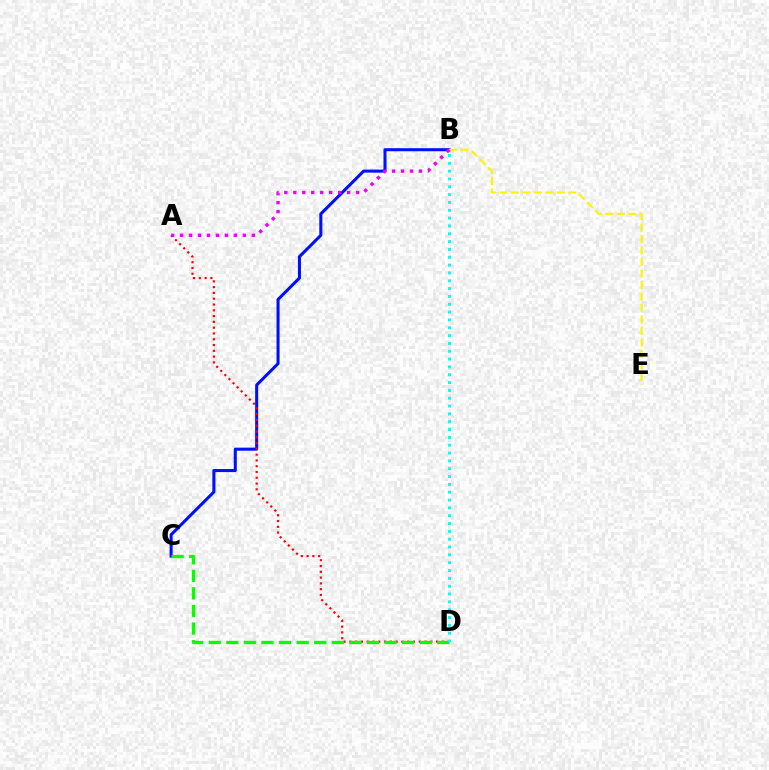{('B', 'C'): [{'color': '#0010ff', 'line_style': 'solid', 'thickness': 2.2}], ('B', 'E'): [{'color': '#fcf500', 'line_style': 'dashed', 'thickness': 1.56}], ('A', 'D'): [{'color': '#ff0000', 'line_style': 'dotted', 'thickness': 1.57}], ('A', 'B'): [{'color': '#ee00ff', 'line_style': 'dotted', 'thickness': 2.44}], ('C', 'D'): [{'color': '#08ff00', 'line_style': 'dashed', 'thickness': 2.39}], ('B', 'D'): [{'color': '#00fff6', 'line_style': 'dotted', 'thickness': 2.13}]}